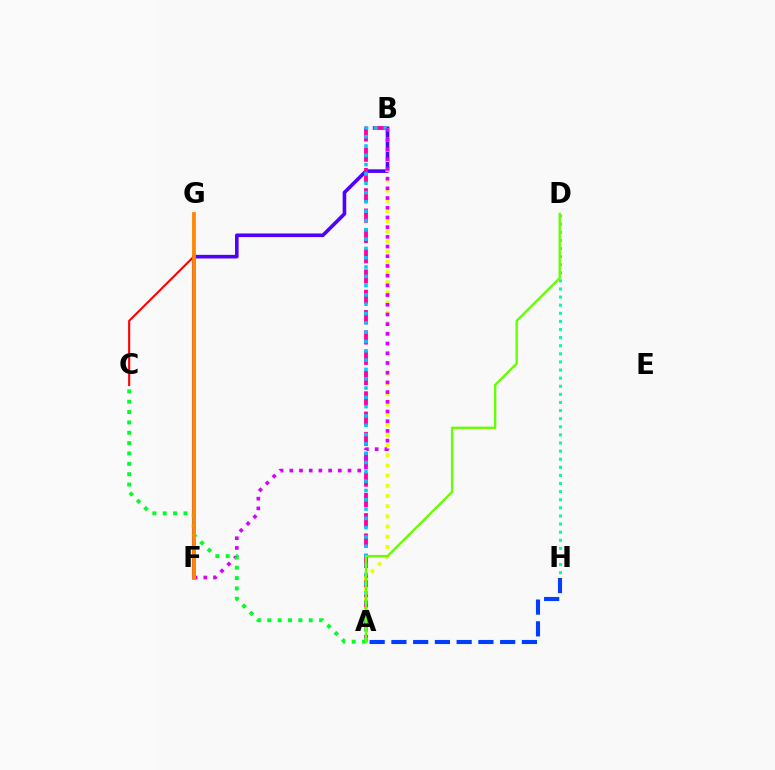{('A', 'H'): [{'color': '#003fff', 'line_style': 'dashed', 'thickness': 2.95}], ('B', 'F'): [{'color': '#4f00ff', 'line_style': 'solid', 'thickness': 2.6}, {'color': '#d600ff', 'line_style': 'dotted', 'thickness': 2.64}], ('C', 'G'): [{'color': '#ff0000', 'line_style': 'solid', 'thickness': 1.5}], ('A', 'B'): [{'color': '#ff00a0', 'line_style': 'dashed', 'thickness': 2.76}, {'color': '#eeff00', 'line_style': 'dotted', 'thickness': 2.77}, {'color': '#00c7ff', 'line_style': 'dotted', 'thickness': 2.53}], ('A', 'C'): [{'color': '#00ff27', 'line_style': 'dotted', 'thickness': 2.81}], ('D', 'H'): [{'color': '#00ffaf', 'line_style': 'dotted', 'thickness': 2.2}], ('F', 'G'): [{'color': '#ff8800', 'line_style': 'solid', 'thickness': 2.69}], ('A', 'D'): [{'color': '#66ff00', 'line_style': 'solid', 'thickness': 1.69}]}